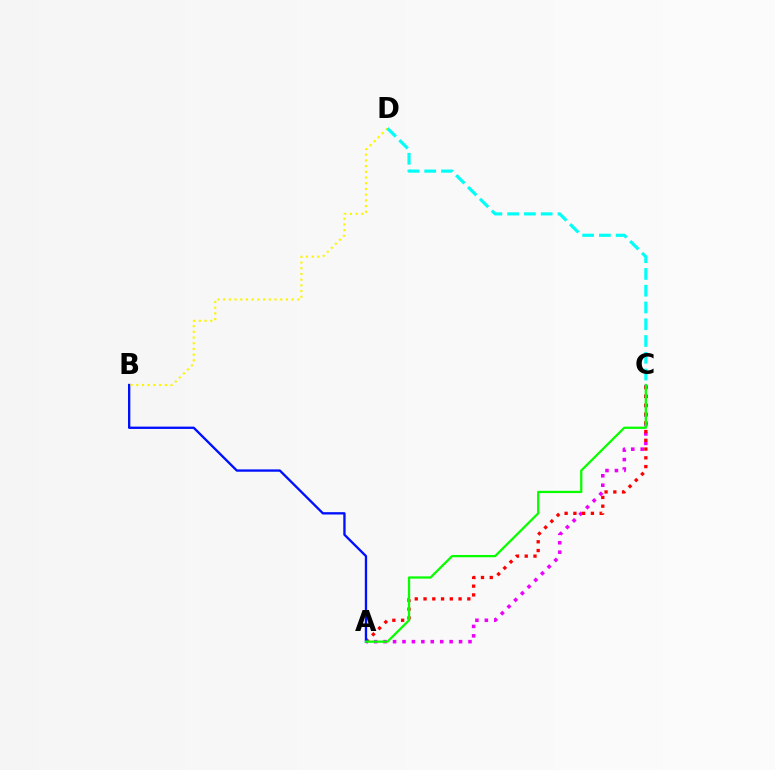{('A', 'C'): [{'color': '#ee00ff', 'line_style': 'dotted', 'thickness': 2.56}, {'color': '#ff0000', 'line_style': 'dotted', 'thickness': 2.38}, {'color': '#08ff00', 'line_style': 'solid', 'thickness': 1.63}], ('A', 'B'): [{'color': '#0010ff', 'line_style': 'solid', 'thickness': 1.68}], ('B', 'D'): [{'color': '#fcf500', 'line_style': 'dotted', 'thickness': 1.55}], ('C', 'D'): [{'color': '#00fff6', 'line_style': 'dashed', 'thickness': 2.28}]}